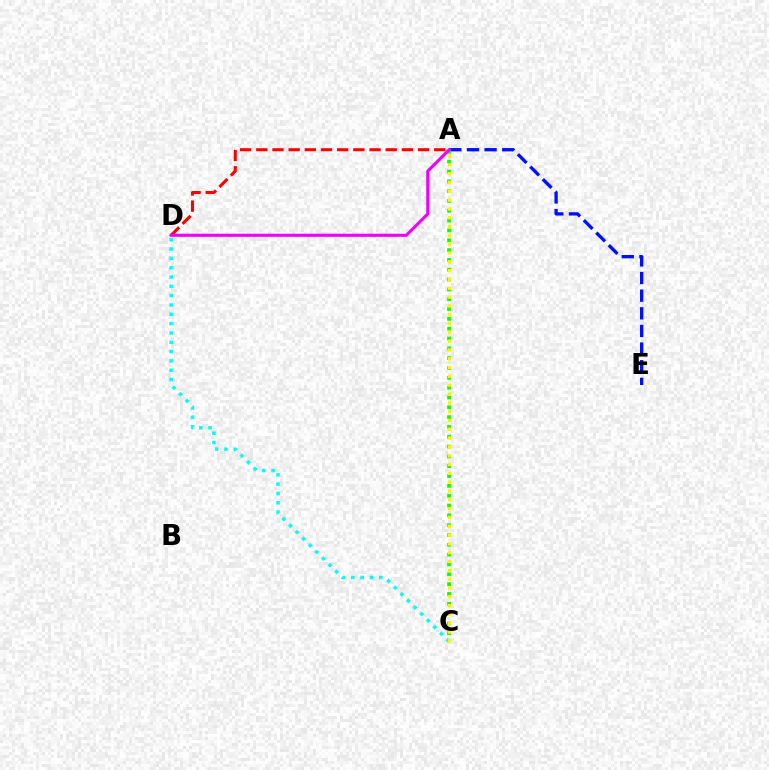{('A', 'E'): [{'color': '#0010ff', 'line_style': 'dashed', 'thickness': 2.4}], ('A', 'C'): [{'color': '#08ff00', 'line_style': 'dotted', 'thickness': 2.67}, {'color': '#fcf500', 'line_style': 'dotted', 'thickness': 2.39}], ('A', 'D'): [{'color': '#ff0000', 'line_style': 'dashed', 'thickness': 2.2}, {'color': '#ee00ff', 'line_style': 'solid', 'thickness': 2.24}], ('C', 'D'): [{'color': '#00fff6', 'line_style': 'dotted', 'thickness': 2.53}]}